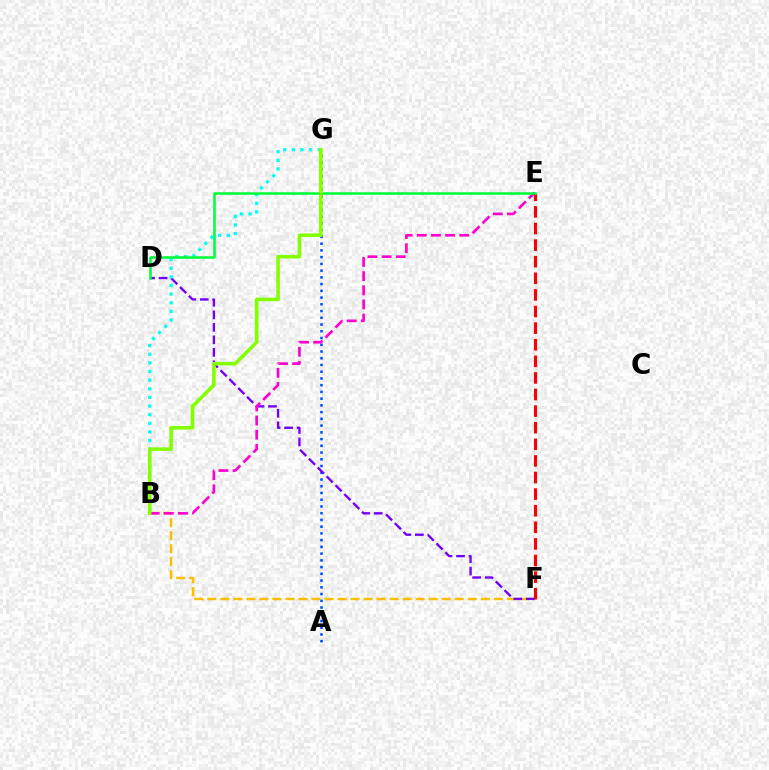{('A', 'G'): [{'color': '#004bff', 'line_style': 'dotted', 'thickness': 1.83}], ('B', 'F'): [{'color': '#ffbd00', 'line_style': 'dashed', 'thickness': 1.77}], ('D', 'F'): [{'color': '#7200ff', 'line_style': 'dashed', 'thickness': 1.7}], ('E', 'F'): [{'color': '#ff0000', 'line_style': 'dashed', 'thickness': 2.26}], ('B', 'G'): [{'color': '#00fff6', 'line_style': 'dotted', 'thickness': 2.34}, {'color': '#84ff00', 'line_style': 'solid', 'thickness': 2.59}], ('B', 'E'): [{'color': '#ff00cf', 'line_style': 'dashed', 'thickness': 1.92}], ('D', 'E'): [{'color': '#00ff39', 'line_style': 'solid', 'thickness': 1.84}]}